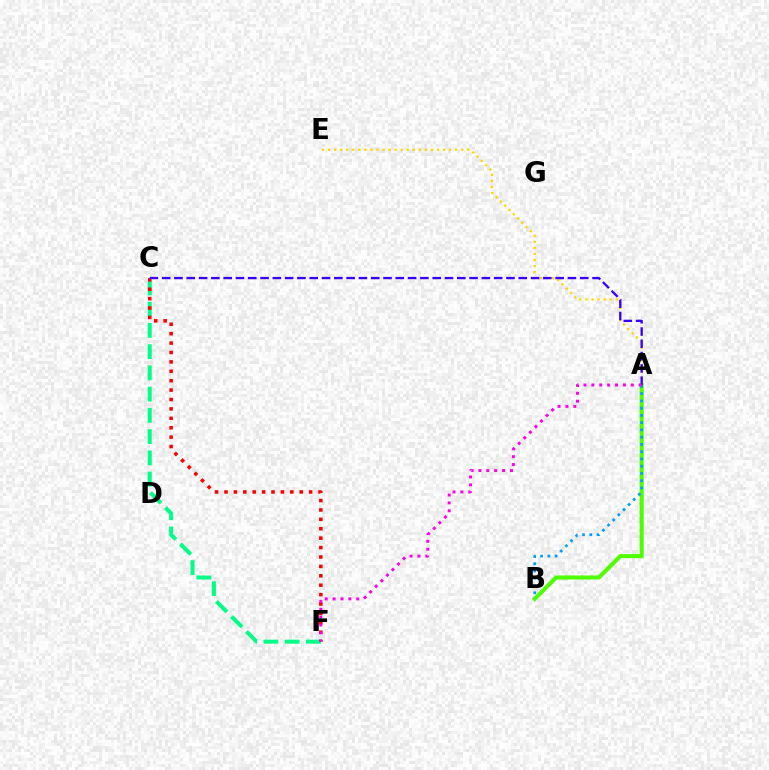{('C', 'F'): [{'color': '#00ff86', 'line_style': 'dashed', 'thickness': 2.89}, {'color': '#ff0000', 'line_style': 'dotted', 'thickness': 2.56}], ('A', 'E'): [{'color': '#ffd500', 'line_style': 'dotted', 'thickness': 1.64}], ('A', 'B'): [{'color': '#4fff00', 'line_style': 'solid', 'thickness': 2.93}, {'color': '#009eff', 'line_style': 'dotted', 'thickness': 1.97}], ('A', 'C'): [{'color': '#3700ff', 'line_style': 'dashed', 'thickness': 1.67}], ('A', 'F'): [{'color': '#ff00ed', 'line_style': 'dotted', 'thickness': 2.14}]}